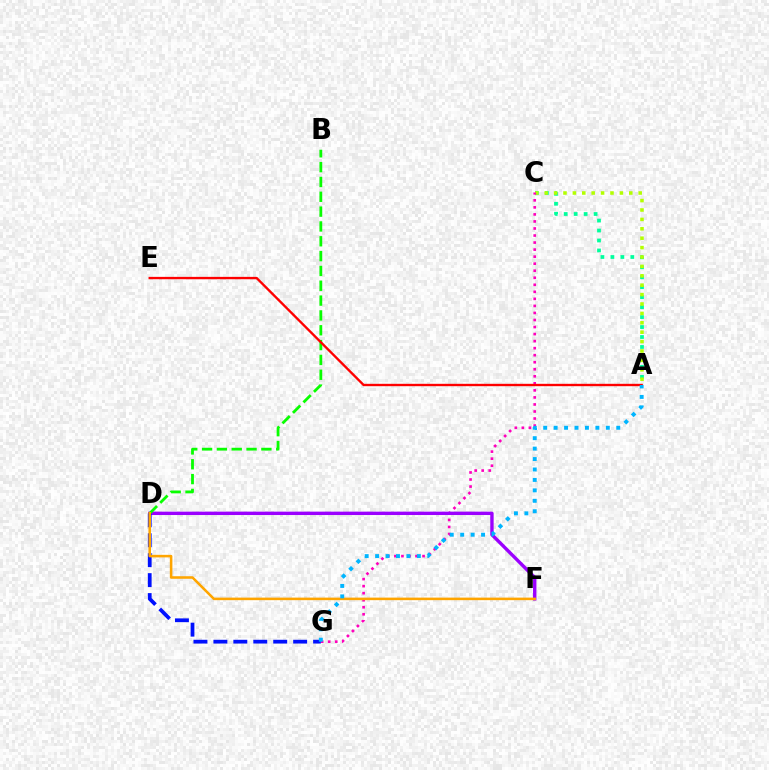{('A', 'C'): [{'color': '#00ff9d', 'line_style': 'dotted', 'thickness': 2.71}, {'color': '#b3ff00', 'line_style': 'dotted', 'thickness': 2.55}], ('C', 'G'): [{'color': '#ff00bd', 'line_style': 'dotted', 'thickness': 1.91}], ('D', 'F'): [{'color': '#9b00ff', 'line_style': 'solid', 'thickness': 2.43}, {'color': '#ffa500', 'line_style': 'solid', 'thickness': 1.84}], ('D', 'G'): [{'color': '#0010ff', 'line_style': 'dashed', 'thickness': 2.71}], ('B', 'D'): [{'color': '#08ff00', 'line_style': 'dashed', 'thickness': 2.01}], ('A', 'E'): [{'color': '#ff0000', 'line_style': 'solid', 'thickness': 1.7}], ('A', 'G'): [{'color': '#00b5ff', 'line_style': 'dotted', 'thickness': 2.84}]}